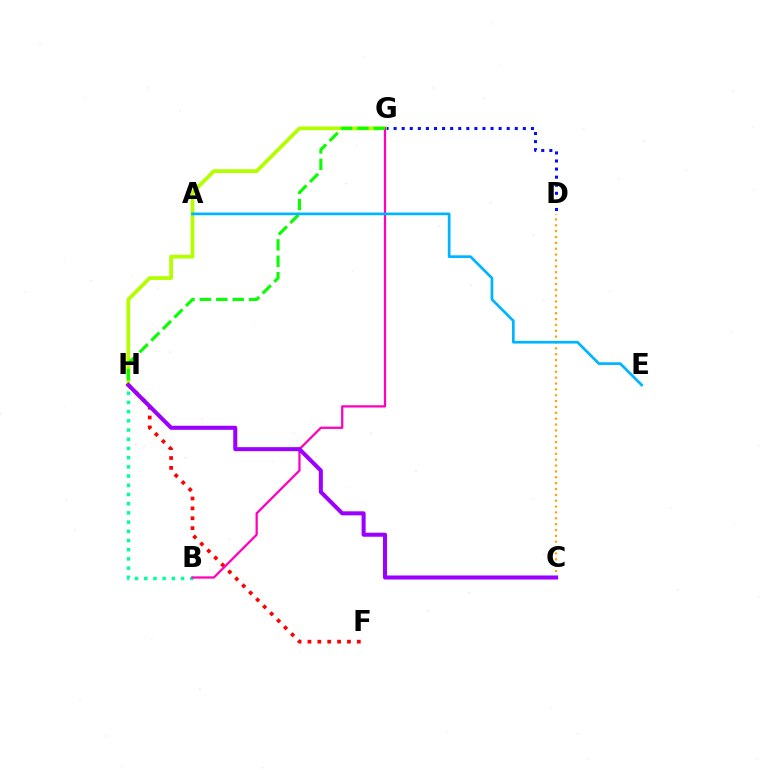{('D', 'G'): [{'color': '#0010ff', 'line_style': 'dotted', 'thickness': 2.2}], ('F', 'H'): [{'color': '#ff0000', 'line_style': 'dotted', 'thickness': 2.68}], ('G', 'H'): [{'color': '#b3ff00', 'line_style': 'solid', 'thickness': 2.72}, {'color': '#08ff00', 'line_style': 'dashed', 'thickness': 2.23}], ('B', 'H'): [{'color': '#00ff9d', 'line_style': 'dotted', 'thickness': 2.5}], ('B', 'G'): [{'color': '#ff00bd', 'line_style': 'solid', 'thickness': 1.63}], ('C', 'D'): [{'color': '#ffa500', 'line_style': 'dotted', 'thickness': 1.59}], ('C', 'H'): [{'color': '#9b00ff', 'line_style': 'solid', 'thickness': 2.91}], ('A', 'E'): [{'color': '#00b5ff', 'line_style': 'solid', 'thickness': 1.95}]}